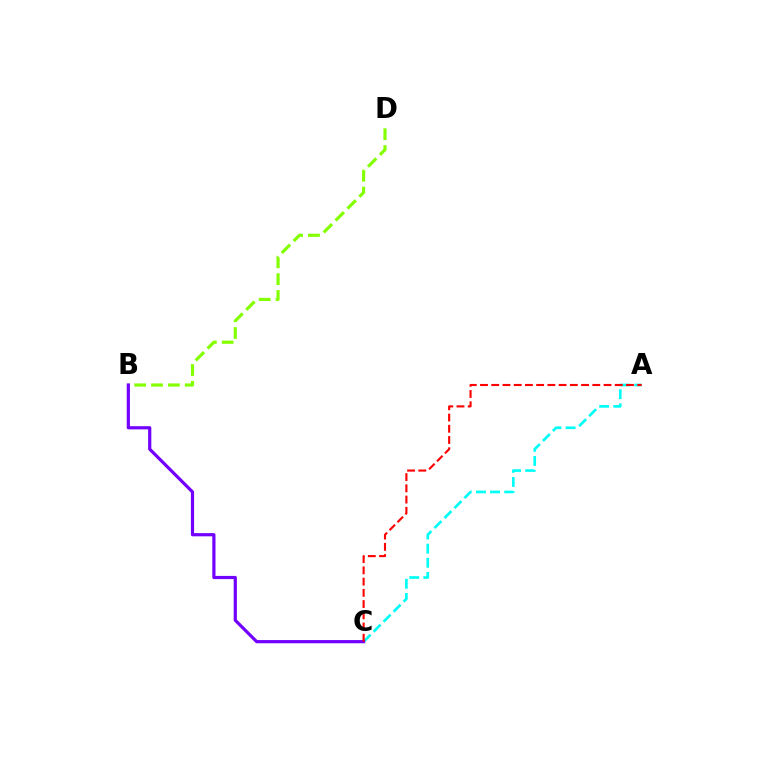{('B', 'D'): [{'color': '#84ff00', 'line_style': 'dashed', 'thickness': 2.28}], ('A', 'C'): [{'color': '#00fff6', 'line_style': 'dashed', 'thickness': 1.92}, {'color': '#ff0000', 'line_style': 'dashed', 'thickness': 1.53}], ('B', 'C'): [{'color': '#7200ff', 'line_style': 'solid', 'thickness': 2.3}]}